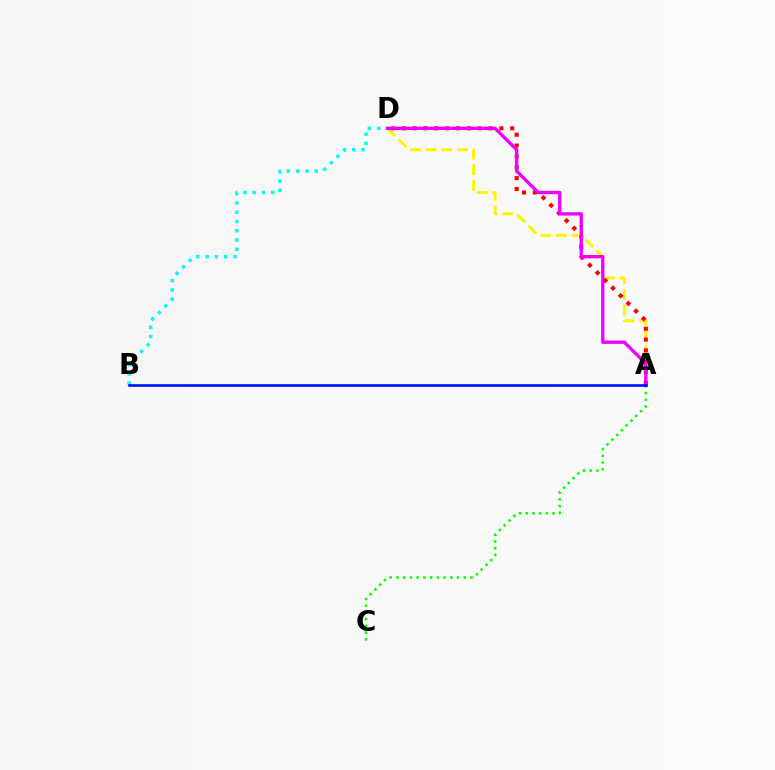{('A', 'D'): [{'color': '#fcf500', 'line_style': 'dashed', 'thickness': 2.12}, {'color': '#ff0000', 'line_style': 'dotted', 'thickness': 2.95}, {'color': '#ee00ff', 'line_style': 'solid', 'thickness': 2.4}], ('A', 'C'): [{'color': '#08ff00', 'line_style': 'dotted', 'thickness': 1.83}], ('B', 'D'): [{'color': '#00fff6', 'line_style': 'dotted', 'thickness': 2.52}], ('A', 'B'): [{'color': '#0010ff', 'line_style': 'solid', 'thickness': 1.91}]}